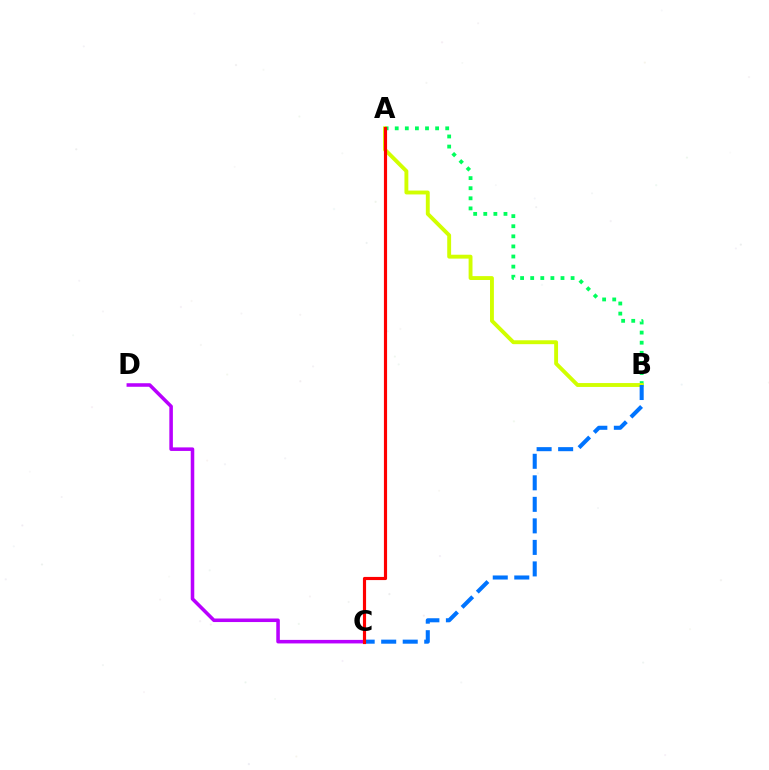{('A', 'B'): [{'color': '#00ff5c', 'line_style': 'dotted', 'thickness': 2.74}, {'color': '#d1ff00', 'line_style': 'solid', 'thickness': 2.79}], ('B', 'C'): [{'color': '#0074ff', 'line_style': 'dashed', 'thickness': 2.92}], ('C', 'D'): [{'color': '#b900ff', 'line_style': 'solid', 'thickness': 2.55}], ('A', 'C'): [{'color': '#ff0000', 'line_style': 'solid', 'thickness': 2.27}]}